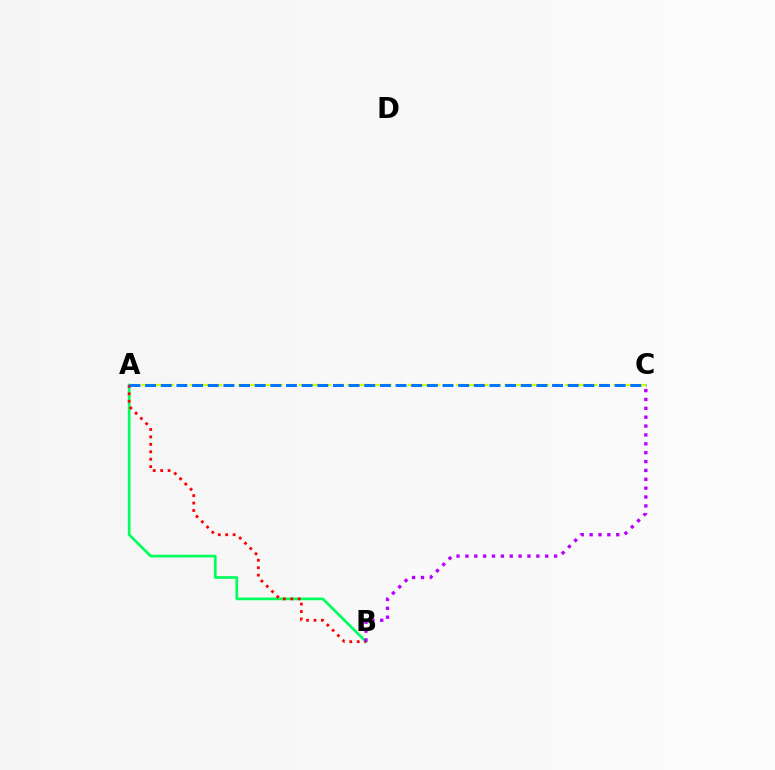{('A', 'B'): [{'color': '#00ff5c', 'line_style': 'solid', 'thickness': 1.94}, {'color': '#ff0000', 'line_style': 'dotted', 'thickness': 2.02}], ('A', 'C'): [{'color': '#d1ff00', 'line_style': 'dashed', 'thickness': 1.64}, {'color': '#0074ff', 'line_style': 'dashed', 'thickness': 2.13}], ('B', 'C'): [{'color': '#b900ff', 'line_style': 'dotted', 'thickness': 2.41}]}